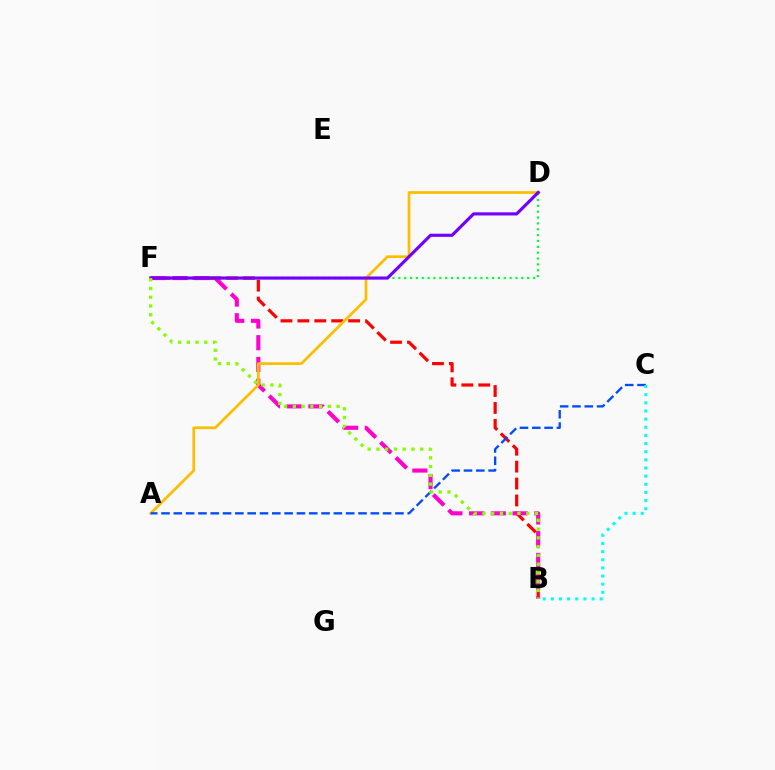{('B', 'F'): [{'color': '#ff0000', 'line_style': 'dashed', 'thickness': 2.3}, {'color': '#ff00cf', 'line_style': 'dashed', 'thickness': 2.95}, {'color': '#84ff00', 'line_style': 'dotted', 'thickness': 2.38}], ('D', 'F'): [{'color': '#00ff39', 'line_style': 'dotted', 'thickness': 1.59}, {'color': '#7200ff', 'line_style': 'solid', 'thickness': 2.26}], ('A', 'D'): [{'color': '#ffbd00', 'line_style': 'solid', 'thickness': 1.96}], ('A', 'C'): [{'color': '#004bff', 'line_style': 'dashed', 'thickness': 1.67}], ('B', 'C'): [{'color': '#00fff6', 'line_style': 'dotted', 'thickness': 2.21}]}